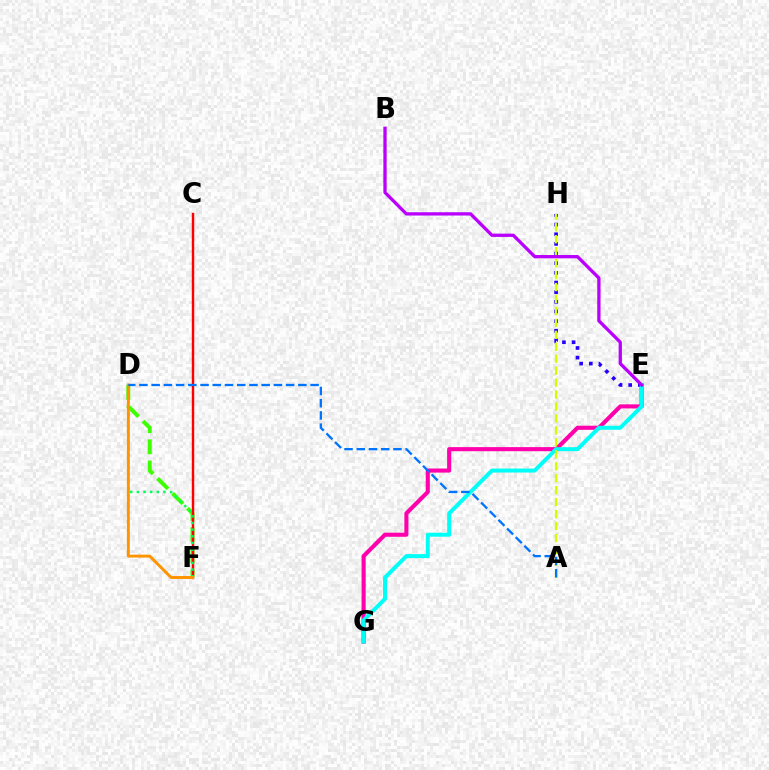{('E', 'G'): [{'color': '#ff00ac', 'line_style': 'solid', 'thickness': 2.95}, {'color': '#00fff6', 'line_style': 'solid', 'thickness': 2.86}], ('E', 'H'): [{'color': '#2500ff', 'line_style': 'dotted', 'thickness': 2.62}], ('D', 'F'): [{'color': '#3dff00', 'line_style': 'dashed', 'thickness': 2.87}, {'color': '#00ff5c', 'line_style': 'dotted', 'thickness': 1.81}, {'color': '#ff9400', 'line_style': 'solid', 'thickness': 2.12}], ('C', 'F'): [{'color': '#ff0000', 'line_style': 'solid', 'thickness': 1.75}], ('A', 'H'): [{'color': '#d1ff00', 'line_style': 'dashed', 'thickness': 1.62}], ('B', 'E'): [{'color': '#b900ff', 'line_style': 'solid', 'thickness': 2.37}], ('A', 'D'): [{'color': '#0074ff', 'line_style': 'dashed', 'thickness': 1.66}]}